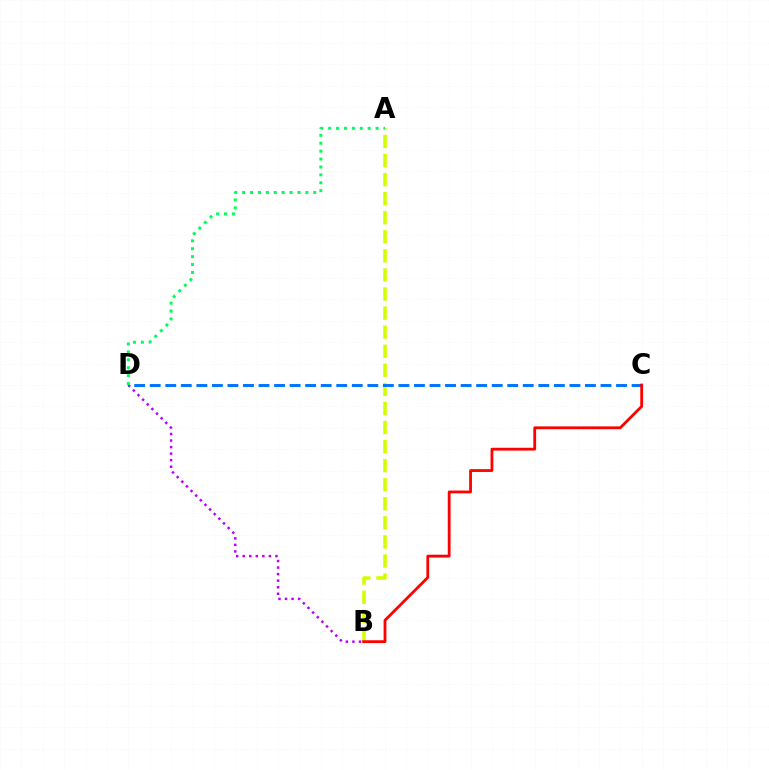{('B', 'D'): [{'color': '#b900ff', 'line_style': 'dotted', 'thickness': 1.78}], ('A', 'B'): [{'color': '#d1ff00', 'line_style': 'dashed', 'thickness': 2.59}], ('C', 'D'): [{'color': '#0074ff', 'line_style': 'dashed', 'thickness': 2.11}], ('B', 'C'): [{'color': '#ff0000', 'line_style': 'solid', 'thickness': 2.02}], ('A', 'D'): [{'color': '#00ff5c', 'line_style': 'dotted', 'thickness': 2.15}]}